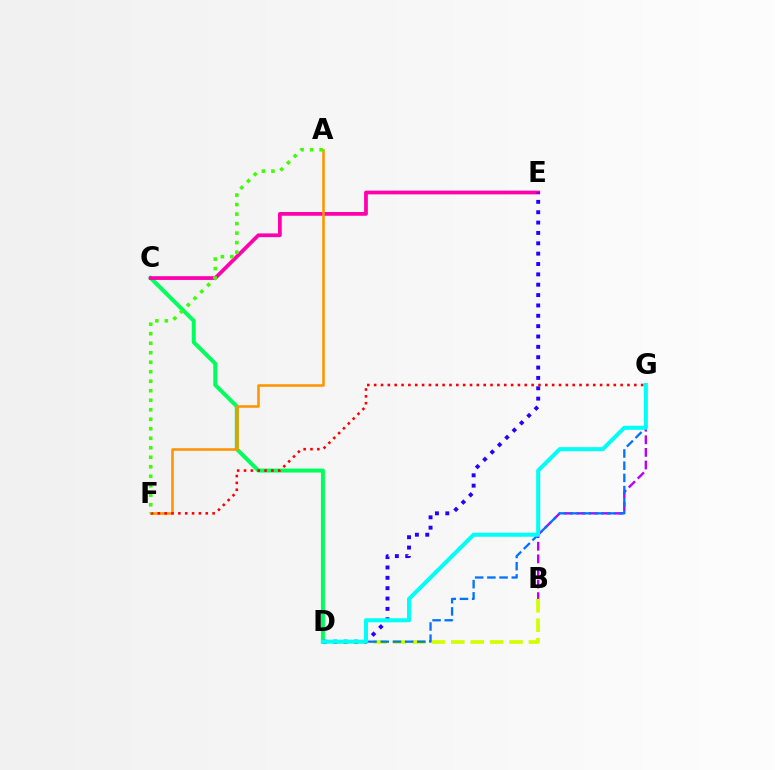{('C', 'D'): [{'color': '#00ff5c', 'line_style': 'solid', 'thickness': 2.87}], ('C', 'E'): [{'color': '#ff00ac', 'line_style': 'solid', 'thickness': 2.69}], ('B', 'D'): [{'color': '#d1ff00', 'line_style': 'dashed', 'thickness': 2.64}], ('A', 'F'): [{'color': '#ff9400', 'line_style': 'solid', 'thickness': 1.86}, {'color': '#3dff00', 'line_style': 'dotted', 'thickness': 2.58}], ('D', 'E'): [{'color': '#2500ff', 'line_style': 'dotted', 'thickness': 2.81}], ('B', 'G'): [{'color': '#b900ff', 'line_style': 'dashed', 'thickness': 1.71}], ('D', 'G'): [{'color': '#0074ff', 'line_style': 'dashed', 'thickness': 1.66}, {'color': '#00fff6', 'line_style': 'solid', 'thickness': 2.92}], ('F', 'G'): [{'color': '#ff0000', 'line_style': 'dotted', 'thickness': 1.86}]}